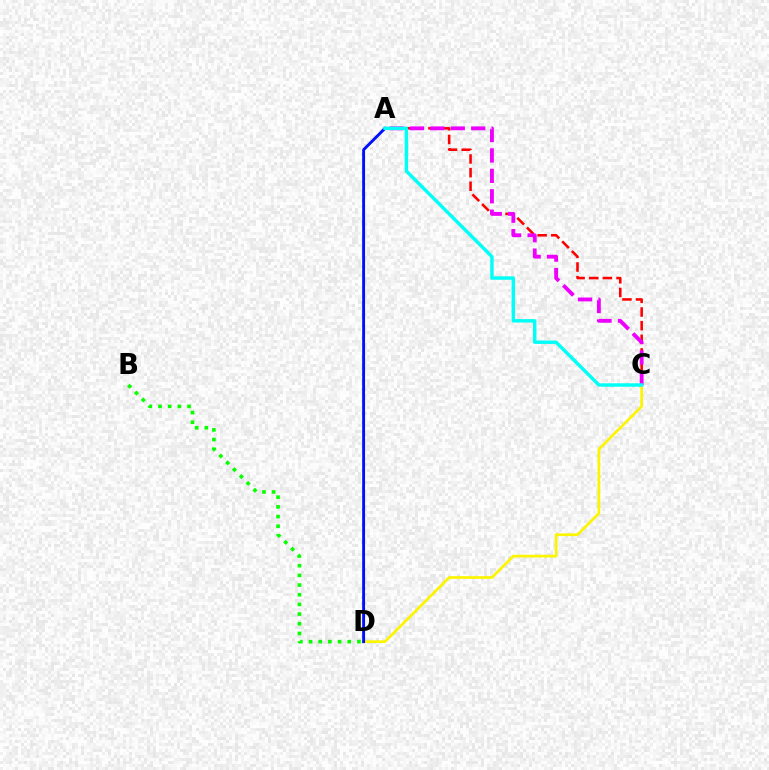{('C', 'D'): [{'color': '#fcf500', 'line_style': 'solid', 'thickness': 1.95}], ('A', 'D'): [{'color': '#0010ff', 'line_style': 'solid', 'thickness': 2.08}], ('A', 'C'): [{'color': '#ff0000', 'line_style': 'dashed', 'thickness': 1.85}, {'color': '#ee00ff', 'line_style': 'dashed', 'thickness': 2.77}, {'color': '#00fff6', 'line_style': 'solid', 'thickness': 2.47}], ('B', 'D'): [{'color': '#08ff00', 'line_style': 'dotted', 'thickness': 2.63}]}